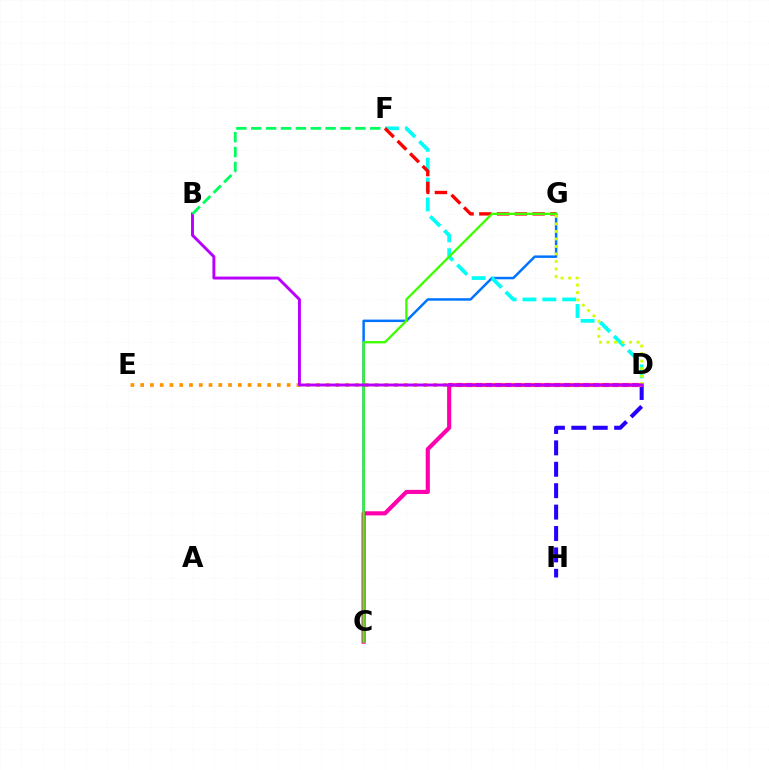{('C', 'G'): [{'color': '#0074ff', 'line_style': 'solid', 'thickness': 1.79}, {'color': '#3dff00', 'line_style': 'solid', 'thickness': 1.67}], ('D', 'F'): [{'color': '#00fff6', 'line_style': 'dashed', 'thickness': 2.7}], ('D', 'H'): [{'color': '#2500ff', 'line_style': 'dashed', 'thickness': 2.91}], ('C', 'D'): [{'color': '#ff00ac', 'line_style': 'solid', 'thickness': 2.98}], ('F', 'G'): [{'color': '#ff0000', 'line_style': 'dashed', 'thickness': 2.41}], ('D', 'G'): [{'color': '#d1ff00', 'line_style': 'dotted', 'thickness': 2.04}], ('D', 'E'): [{'color': '#ff9400', 'line_style': 'dotted', 'thickness': 2.65}], ('B', 'D'): [{'color': '#b900ff', 'line_style': 'solid', 'thickness': 2.11}], ('B', 'F'): [{'color': '#00ff5c', 'line_style': 'dashed', 'thickness': 2.02}]}